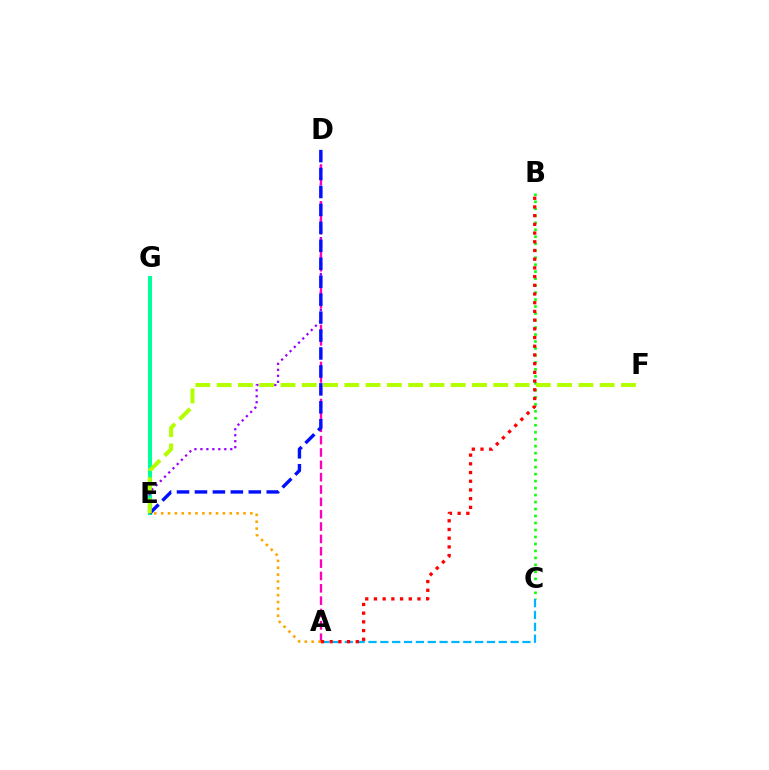{('B', 'C'): [{'color': '#08ff00', 'line_style': 'dotted', 'thickness': 1.9}], ('E', 'G'): [{'color': '#00ff9d', 'line_style': 'solid', 'thickness': 2.95}], ('D', 'E'): [{'color': '#9b00ff', 'line_style': 'dotted', 'thickness': 1.62}, {'color': '#0010ff', 'line_style': 'dashed', 'thickness': 2.44}], ('A', 'C'): [{'color': '#00b5ff', 'line_style': 'dashed', 'thickness': 1.61}], ('A', 'D'): [{'color': '#ff00bd', 'line_style': 'dashed', 'thickness': 1.68}], ('A', 'B'): [{'color': '#ff0000', 'line_style': 'dotted', 'thickness': 2.37}], ('E', 'F'): [{'color': '#b3ff00', 'line_style': 'dashed', 'thickness': 2.89}], ('A', 'E'): [{'color': '#ffa500', 'line_style': 'dotted', 'thickness': 1.86}]}